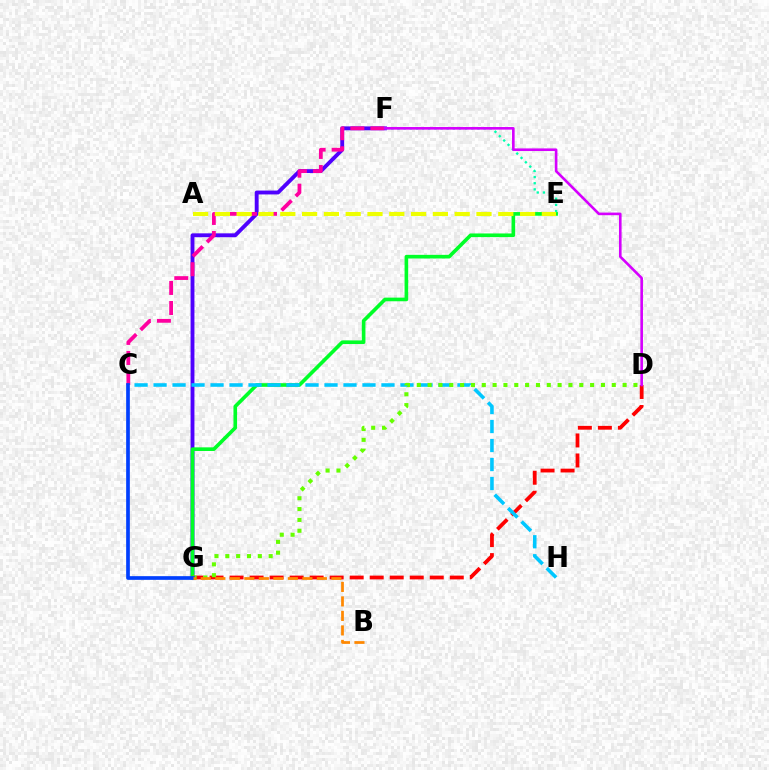{('F', 'G'): [{'color': '#4f00ff', 'line_style': 'solid', 'thickness': 2.78}], ('E', 'G'): [{'color': '#00ff27', 'line_style': 'solid', 'thickness': 2.62}], ('E', 'F'): [{'color': '#00ffaf', 'line_style': 'dotted', 'thickness': 1.67}], ('D', 'G'): [{'color': '#ff0000', 'line_style': 'dashed', 'thickness': 2.72}, {'color': '#66ff00', 'line_style': 'dotted', 'thickness': 2.94}], ('C', 'F'): [{'color': '#ff00a0', 'line_style': 'dashed', 'thickness': 2.72}], ('A', 'E'): [{'color': '#eeff00', 'line_style': 'dashed', 'thickness': 2.96}], ('C', 'H'): [{'color': '#00c7ff', 'line_style': 'dashed', 'thickness': 2.58}], ('C', 'G'): [{'color': '#003fff', 'line_style': 'solid', 'thickness': 2.65}], ('B', 'G'): [{'color': '#ff8800', 'line_style': 'dashed', 'thickness': 1.97}], ('D', 'F'): [{'color': '#d600ff', 'line_style': 'solid', 'thickness': 1.89}]}